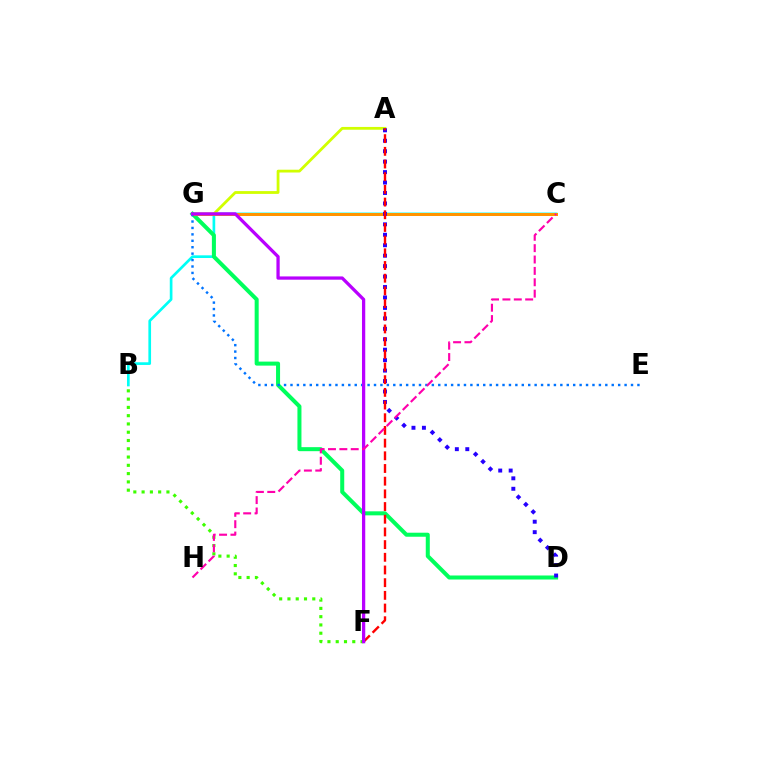{('B', 'C'): [{'color': '#00fff6', 'line_style': 'solid', 'thickness': 1.93}], ('A', 'G'): [{'color': '#d1ff00', 'line_style': 'solid', 'thickness': 2.01}], ('D', 'G'): [{'color': '#00ff5c', 'line_style': 'solid', 'thickness': 2.89}], ('C', 'G'): [{'color': '#ff9400', 'line_style': 'solid', 'thickness': 2.16}], ('A', 'D'): [{'color': '#2500ff', 'line_style': 'dotted', 'thickness': 2.84}], ('A', 'F'): [{'color': '#ff0000', 'line_style': 'dashed', 'thickness': 1.72}], ('B', 'F'): [{'color': '#3dff00', 'line_style': 'dotted', 'thickness': 2.25}], ('E', 'G'): [{'color': '#0074ff', 'line_style': 'dotted', 'thickness': 1.75}], ('F', 'G'): [{'color': '#b900ff', 'line_style': 'solid', 'thickness': 2.35}], ('C', 'H'): [{'color': '#ff00ac', 'line_style': 'dashed', 'thickness': 1.54}]}